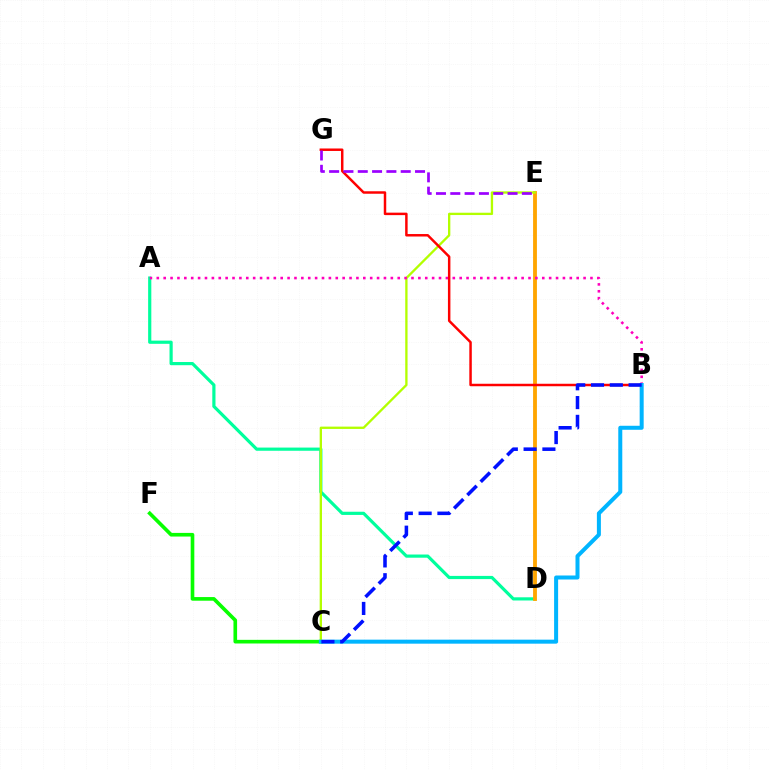{('C', 'F'): [{'color': '#08ff00', 'line_style': 'solid', 'thickness': 2.62}], ('A', 'D'): [{'color': '#00ff9d', 'line_style': 'solid', 'thickness': 2.3}], ('D', 'E'): [{'color': '#ffa500', 'line_style': 'solid', 'thickness': 2.75}], ('C', 'E'): [{'color': '#b3ff00', 'line_style': 'solid', 'thickness': 1.67}], ('A', 'B'): [{'color': '#ff00bd', 'line_style': 'dotted', 'thickness': 1.87}], ('B', 'G'): [{'color': '#ff0000', 'line_style': 'solid', 'thickness': 1.78}], ('B', 'C'): [{'color': '#00b5ff', 'line_style': 'solid', 'thickness': 2.89}, {'color': '#0010ff', 'line_style': 'dashed', 'thickness': 2.55}], ('E', 'G'): [{'color': '#9b00ff', 'line_style': 'dashed', 'thickness': 1.94}]}